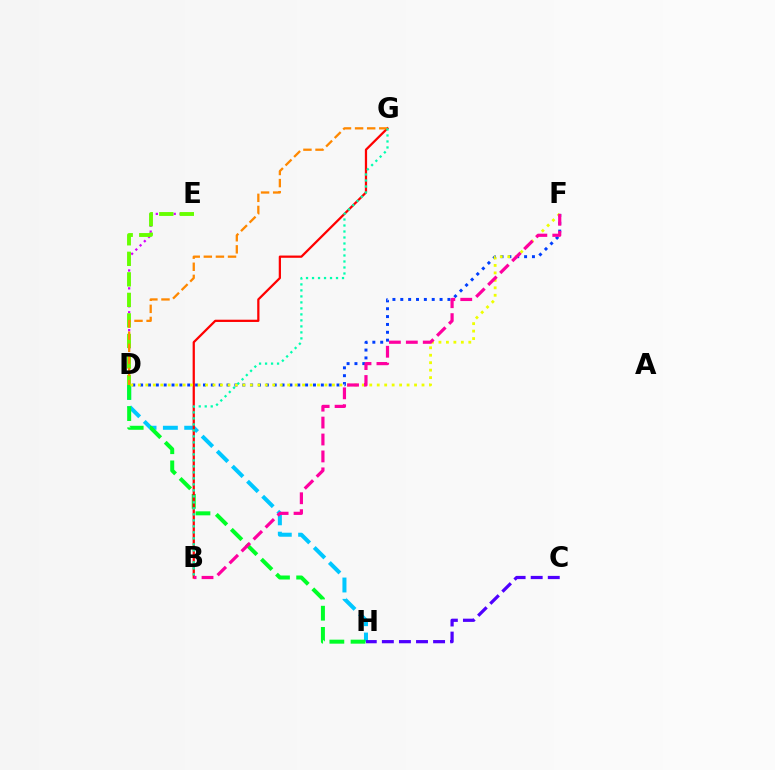{('D', 'H'): [{'color': '#00c7ff', 'line_style': 'dashed', 'thickness': 2.9}, {'color': '#00ff27', 'line_style': 'dashed', 'thickness': 2.88}], ('D', 'E'): [{'color': '#d600ff', 'line_style': 'dotted', 'thickness': 1.62}, {'color': '#66ff00', 'line_style': 'dashed', 'thickness': 2.79}], ('B', 'G'): [{'color': '#ff0000', 'line_style': 'solid', 'thickness': 1.62}, {'color': '#00ffaf', 'line_style': 'dotted', 'thickness': 1.63}], ('D', 'F'): [{'color': '#003fff', 'line_style': 'dotted', 'thickness': 2.13}, {'color': '#eeff00', 'line_style': 'dotted', 'thickness': 2.03}], ('C', 'H'): [{'color': '#4f00ff', 'line_style': 'dashed', 'thickness': 2.32}], ('D', 'G'): [{'color': '#ff8800', 'line_style': 'dashed', 'thickness': 1.64}], ('B', 'F'): [{'color': '#ff00a0', 'line_style': 'dashed', 'thickness': 2.3}]}